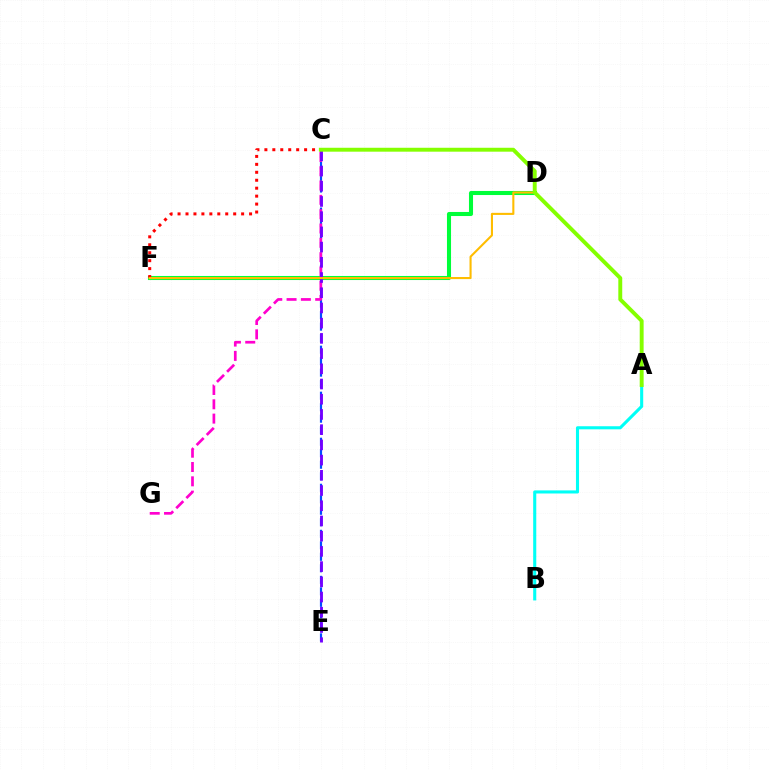{('D', 'F'): [{'color': '#00ff39', 'line_style': 'solid', 'thickness': 2.93}, {'color': '#ffbd00', 'line_style': 'solid', 'thickness': 1.51}], ('C', 'F'): [{'color': '#ff0000', 'line_style': 'dotted', 'thickness': 2.16}], ('C', 'E'): [{'color': '#004bff', 'line_style': 'dashed', 'thickness': 1.56}, {'color': '#7200ff', 'line_style': 'dashed', 'thickness': 2.07}], ('C', 'G'): [{'color': '#ff00cf', 'line_style': 'dashed', 'thickness': 1.94}], ('A', 'B'): [{'color': '#00fff6', 'line_style': 'solid', 'thickness': 2.22}], ('A', 'C'): [{'color': '#84ff00', 'line_style': 'solid', 'thickness': 2.82}]}